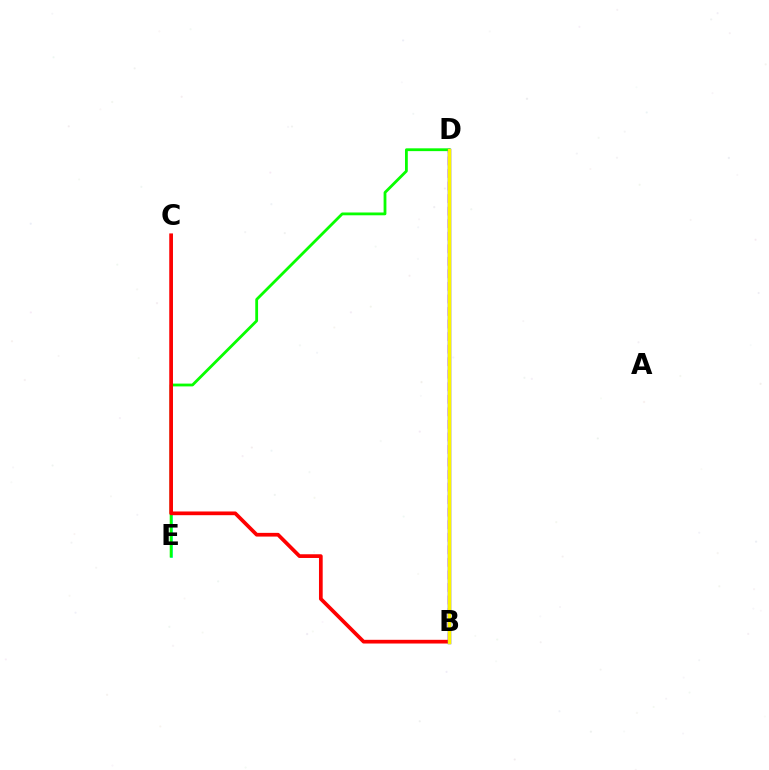{('C', 'E'): [{'color': '#00fff6', 'line_style': 'solid', 'thickness': 1.95}], ('D', 'E'): [{'color': '#08ff00', 'line_style': 'solid', 'thickness': 2.02}], ('B', 'C'): [{'color': '#ff0000', 'line_style': 'solid', 'thickness': 2.67}], ('B', 'D'): [{'color': '#ee00ff', 'line_style': 'dashed', 'thickness': 1.7}, {'color': '#0010ff', 'line_style': 'solid', 'thickness': 2.43}, {'color': '#fcf500', 'line_style': 'solid', 'thickness': 2.46}]}